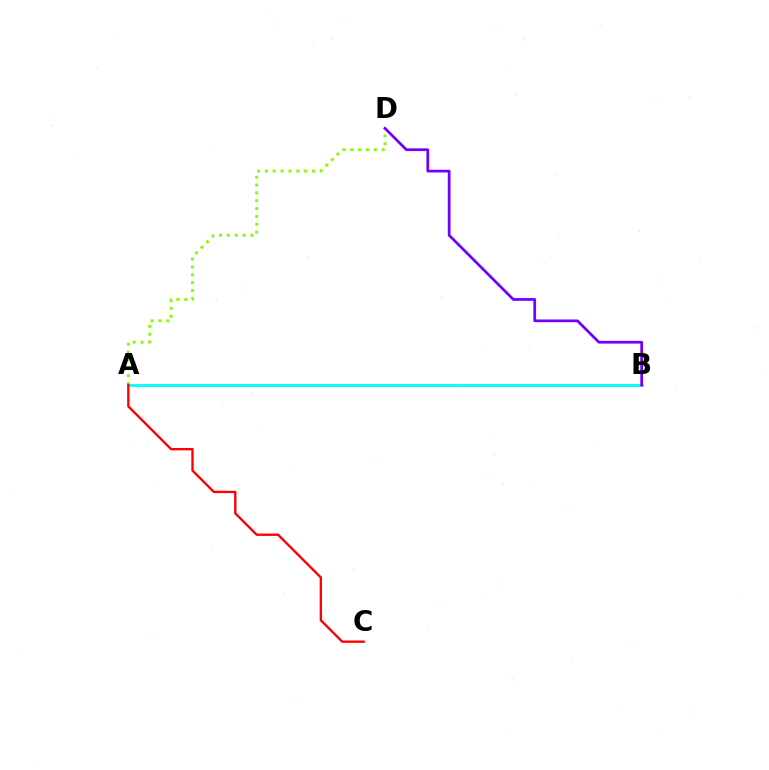{('A', 'B'): [{'color': '#00fff6', 'line_style': 'solid', 'thickness': 2.03}], ('A', 'D'): [{'color': '#84ff00', 'line_style': 'dotted', 'thickness': 2.13}], ('B', 'D'): [{'color': '#7200ff', 'line_style': 'solid', 'thickness': 1.98}], ('A', 'C'): [{'color': '#ff0000', 'line_style': 'solid', 'thickness': 1.7}]}